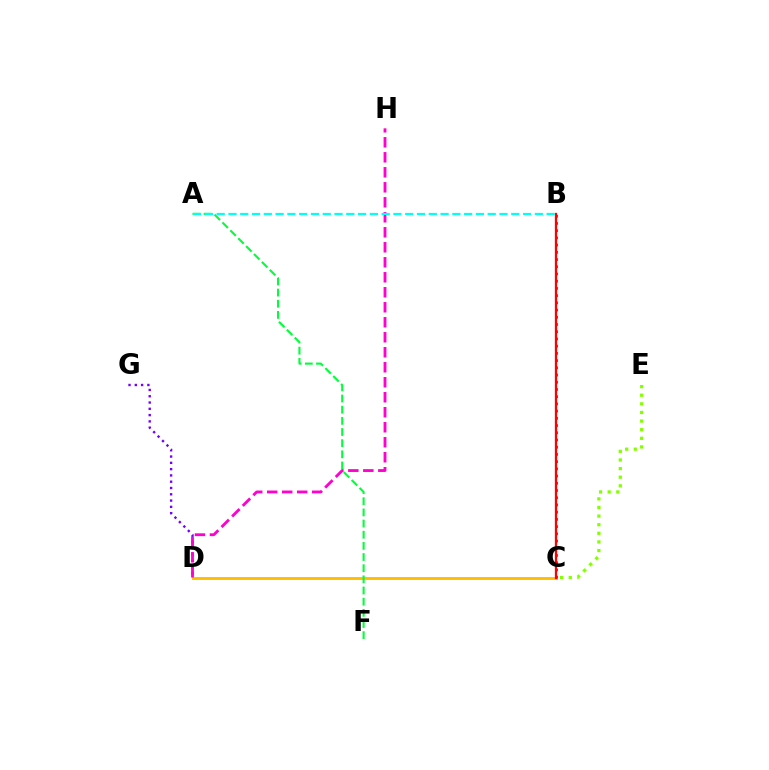{('D', 'G'): [{'color': '#7200ff', 'line_style': 'dotted', 'thickness': 1.71}], ('C', 'D'): [{'color': '#ffbd00', 'line_style': 'solid', 'thickness': 2.06}], ('A', 'F'): [{'color': '#00ff39', 'line_style': 'dashed', 'thickness': 1.52}], ('B', 'C'): [{'color': '#004bff', 'line_style': 'dotted', 'thickness': 1.96}, {'color': '#ff0000', 'line_style': 'solid', 'thickness': 1.65}], ('D', 'H'): [{'color': '#ff00cf', 'line_style': 'dashed', 'thickness': 2.04}], ('A', 'B'): [{'color': '#00fff6', 'line_style': 'dashed', 'thickness': 1.6}], ('C', 'E'): [{'color': '#84ff00', 'line_style': 'dotted', 'thickness': 2.34}]}